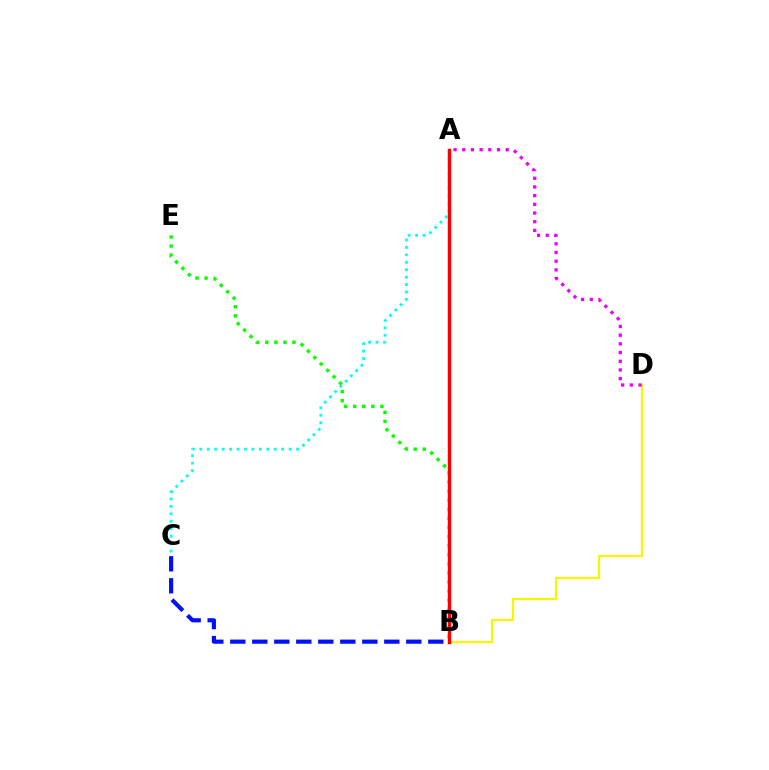{('A', 'C'): [{'color': '#00fff6', 'line_style': 'dotted', 'thickness': 2.02}], ('B', 'D'): [{'color': '#fcf500', 'line_style': 'solid', 'thickness': 1.6}], ('B', 'C'): [{'color': '#0010ff', 'line_style': 'dashed', 'thickness': 2.99}], ('B', 'E'): [{'color': '#08ff00', 'line_style': 'dotted', 'thickness': 2.47}], ('A', 'D'): [{'color': '#ee00ff', 'line_style': 'dotted', 'thickness': 2.36}], ('A', 'B'): [{'color': '#ff0000', 'line_style': 'solid', 'thickness': 2.44}]}